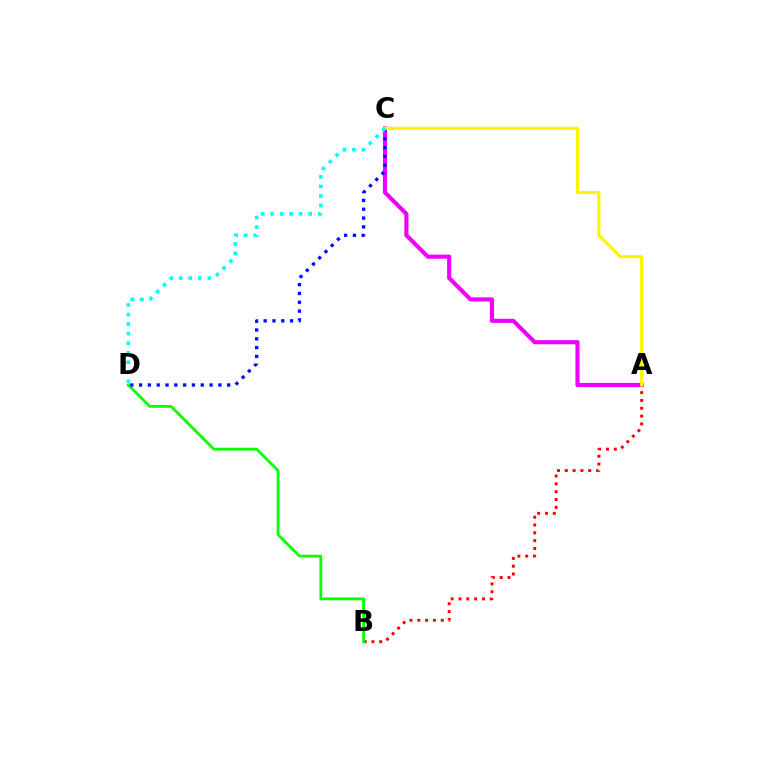{('A', 'C'): [{'color': '#ee00ff', 'line_style': 'solid', 'thickness': 2.97}, {'color': '#fcf500', 'line_style': 'solid', 'thickness': 2.27}], ('A', 'B'): [{'color': '#ff0000', 'line_style': 'dotted', 'thickness': 2.12}], ('B', 'D'): [{'color': '#08ff00', 'line_style': 'solid', 'thickness': 2.01}], ('C', 'D'): [{'color': '#0010ff', 'line_style': 'dotted', 'thickness': 2.39}, {'color': '#00fff6', 'line_style': 'dotted', 'thickness': 2.59}]}